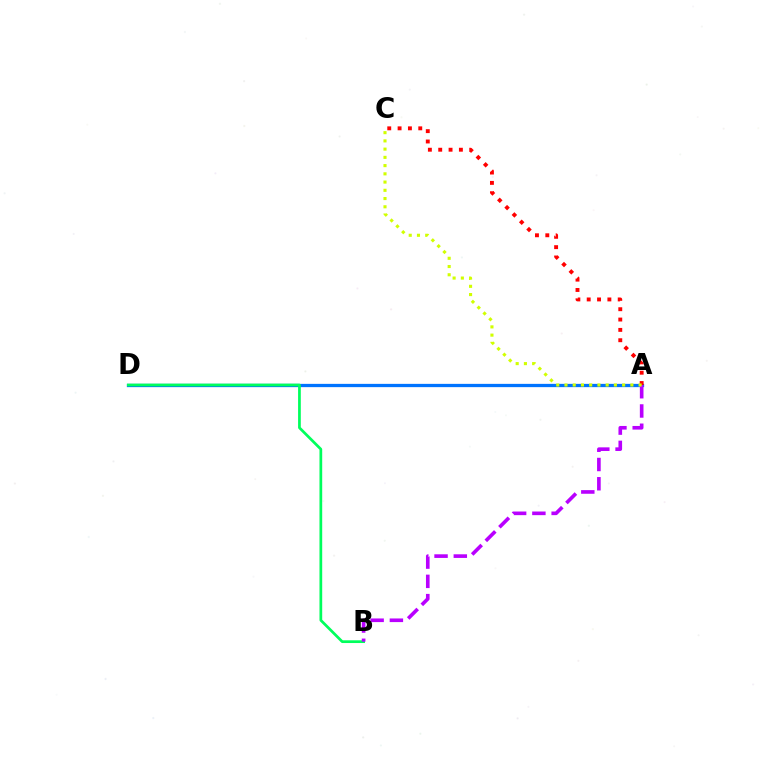{('A', 'D'): [{'color': '#0074ff', 'line_style': 'solid', 'thickness': 2.36}], ('A', 'C'): [{'color': '#ff0000', 'line_style': 'dotted', 'thickness': 2.81}, {'color': '#d1ff00', 'line_style': 'dotted', 'thickness': 2.24}], ('B', 'D'): [{'color': '#00ff5c', 'line_style': 'solid', 'thickness': 1.97}], ('A', 'B'): [{'color': '#b900ff', 'line_style': 'dashed', 'thickness': 2.62}]}